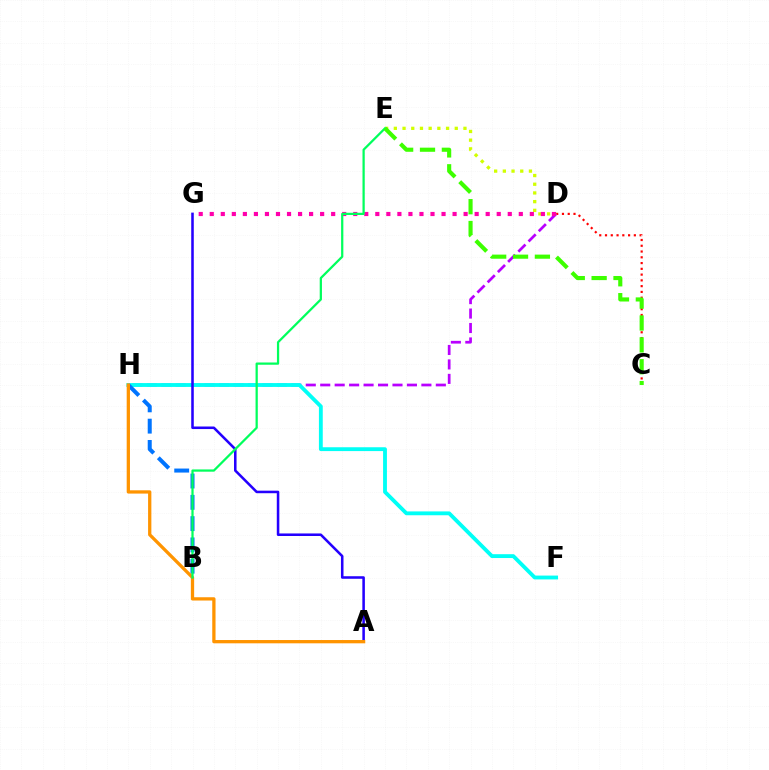{('C', 'D'): [{'color': '#ff0000', 'line_style': 'dotted', 'thickness': 1.57}], ('D', 'H'): [{'color': '#b900ff', 'line_style': 'dashed', 'thickness': 1.96}], ('F', 'H'): [{'color': '#00fff6', 'line_style': 'solid', 'thickness': 2.77}], ('D', 'E'): [{'color': '#d1ff00', 'line_style': 'dotted', 'thickness': 2.36}], ('D', 'G'): [{'color': '#ff00ac', 'line_style': 'dotted', 'thickness': 3.0}], ('B', 'H'): [{'color': '#0074ff', 'line_style': 'dashed', 'thickness': 2.89}], ('A', 'G'): [{'color': '#2500ff', 'line_style': 'solid', 'thickness': 1.83}], ('A', 'H'): [{'color': '#ff9400', 'line_style': 'solid', 'thickness': 2.36}], ('B', 'E'): [{'color': '#00ff5c', 'line_style': 'solid', 'thickness': 1.62}], ('C', 'E'): [{'color': '#3dff00', 'line_style': 'dashed', 'thickness': 2.97}]}